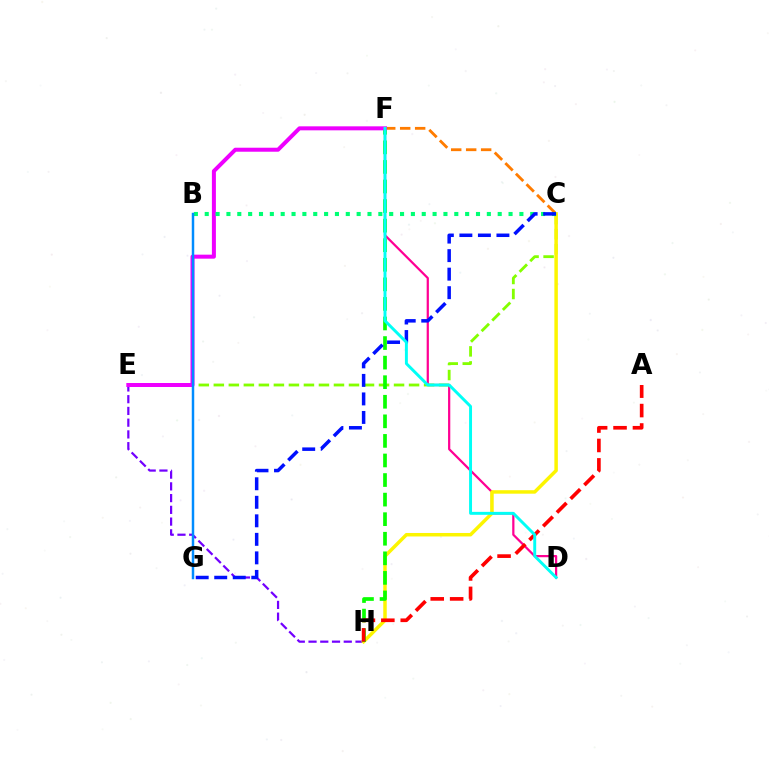{('D', 'F'): [{'color': '#ff0094', 'line_style': 'solid', 'thickness': 1.6}, {'color': '#00fff6', 'line_style': 'solid', 'thickness': 2.11}], ('C', 'E'): [{'color': '#84ff00', 'line_style': 'dashed', 'thickness': 2.04}], ('E', 'H'): [{'color': '#7200ff', 'line_style': 'dashed', 'thickness': 1.6}], ('C', 'F'): [{'color': '#ff7c00', 'line_style': 'dashed', 'thickness': 2.03}], ('C', 'H'): [{'color': '#fcf500', 'line_style': 'solid', 'thickness': 2.5}], ('F', 'H'): [{'color': '#08ff00', 'line_style': 'dashed', 'thickness': 2.66}], ('A', 'H'): [{'color': '#ff0000', 'line_style': 'dashed', 'thickness': 2.64}], ('E', 'F'): [{'color': '#ee00ff', 'line_style': 'solid', 'thickness': 2.88}], ('B', 'C'): [{'color': '#00ff74', 'line_style': 'dotted', 'thickness': 2.95}], ('C', 'G'): [{'color': '#0010ff', 'line_style': 'dashed', 'thickness': 2.52}], ('B', 'G'): [{'color': '#008cff', 'line_style': 'solid', 'thickness': 1.78}]}